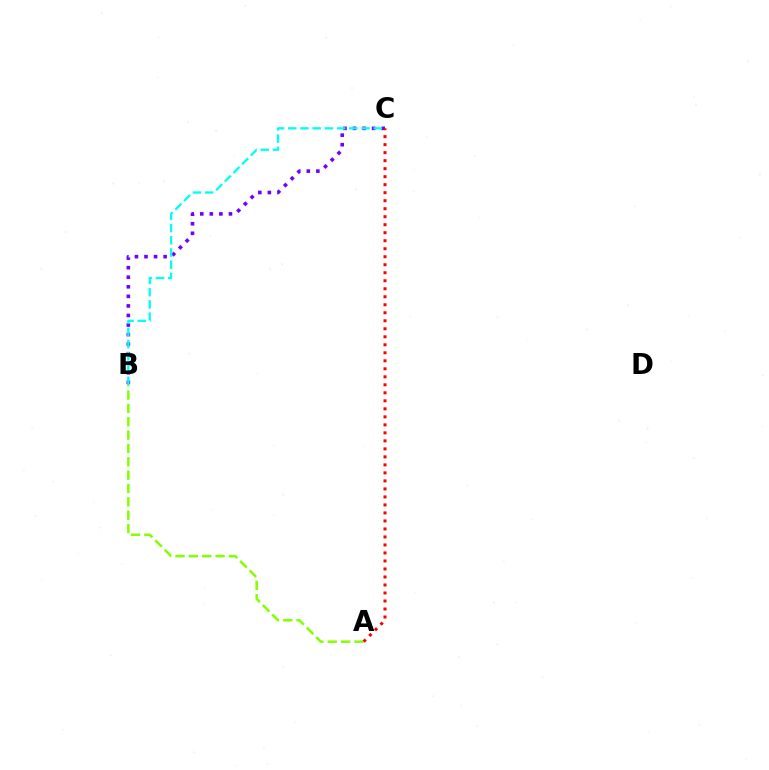{('B', 'C'): [{'color': '#7200ff', 'line_style': 'dotted', 'thickness': 2.6}, {'color': '#00fff6', 'line_style': 'dashed', 'thickness': 1.66}], ('A', 'B'): [{'color': '#84ff00', 'line_style': 'dashed', 'thickness': 1.81}], ('A', 'C'): [{'color': '#ff0000', 'line_style': 'dotted', 'thickness': 2.18}]}